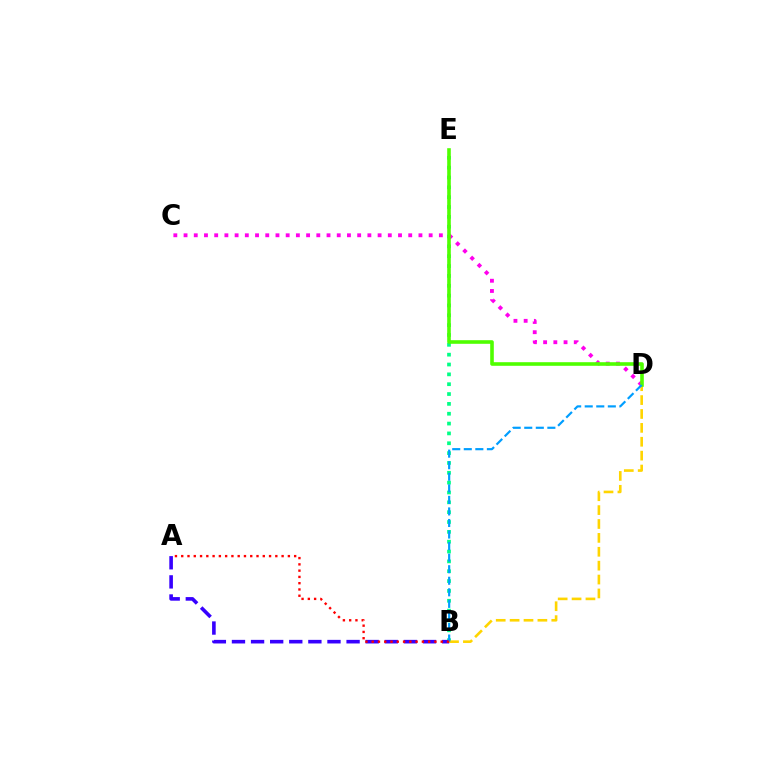{('B', 'E'): [{'color': '#00ff86', 'line_style': 'dotted', 'thickness': 2.67}], ('A', 'B'): [{'color': '#3700ff', 'line_style': 'dashed', 'thickness': 2.6}, {'color': '#ff0000', 'line_style': 'dotted', 'thickness': 1.7}], ('B', 'D'): [{'color': '#ffd500', 'line_style': 'dashed', 'thickness': 1.89}, {'color': '#009eff', 'line_style': 'dashed', 'thickness': 1.57}], ('C', 'D'): [{'color': '#ff00ed', 'line_style': 'dotted', 'thickness': 2.77}], ('D', 'E'): [{'color': '#4fff00', 'line_style': 'solid', 'thickness': 2.59}]}